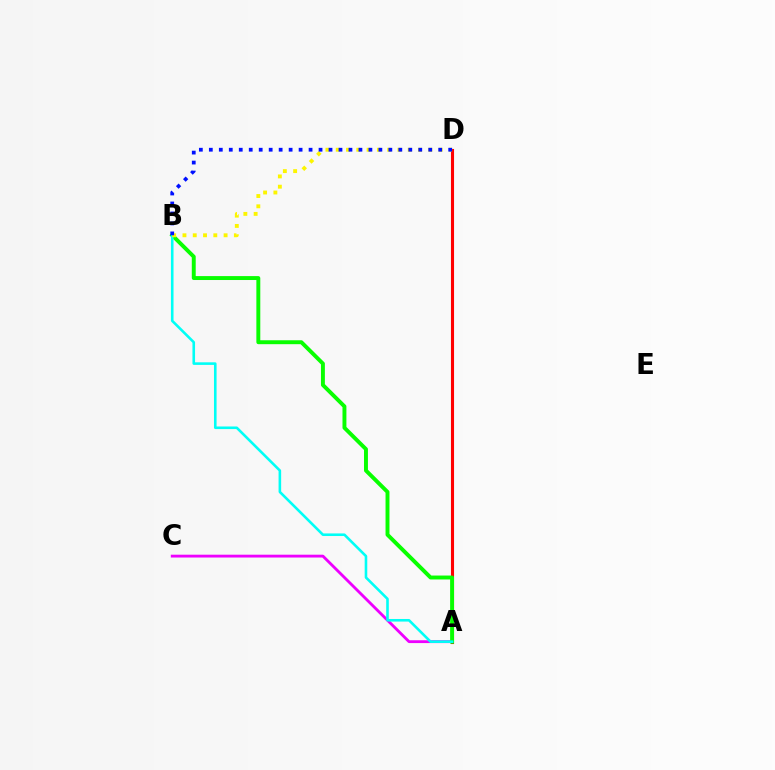{('A', 'C'): [{'color': '#ee00ff', 'line_style': 'solid', 'thickness': 2.04}], ('A', 'D'): [{'color': '#ff0000', 'line_style': 'solid', 'thickness': 2.23}], ('A', 'B'): [{'color': '#08ff00', 'line_style': 'solid', 'thickness': 2.82}, {'color': '#00fff6', 'line_style': 'solid', 'thickness': 1.87}], ('B', 'D'): [{'color': '#fcf500', 'line_style': 'dotted', 'thickness': 2.79}, {'color': '#0010ff', 'line_style': 'dotted', 'thickness': 2.71}]}